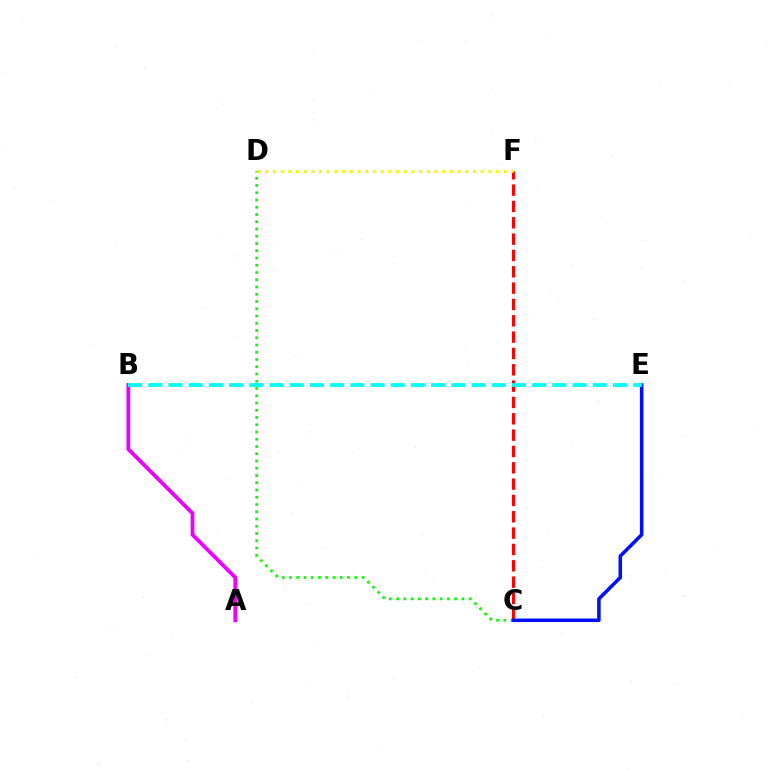{('A', 'B'): [{'color': '#ee00ff', 'line_style': 'solid', 'thickness': 2.74}], ('C', 'D'): [{'color': '#08ff00', 'line_style': 'dotted', 'thickness': 1.97}], ('C', 'F'): [{'color': '#ff0000', 'line_style': 'dashed', 'thickness': 2.22}], ('D', 'F'): [{'color': '#fcf500', 'line_style': 'dotted', 'thickness': 2.09}], ('C', 'E'): [{'color': '#0010ff', 'line_style': 'solid', 'thickness': 2.54}], ('B', 'E'): [{'color': '#00fff6', 'line_style': 'dashed', 'thickness': 2.74}]}